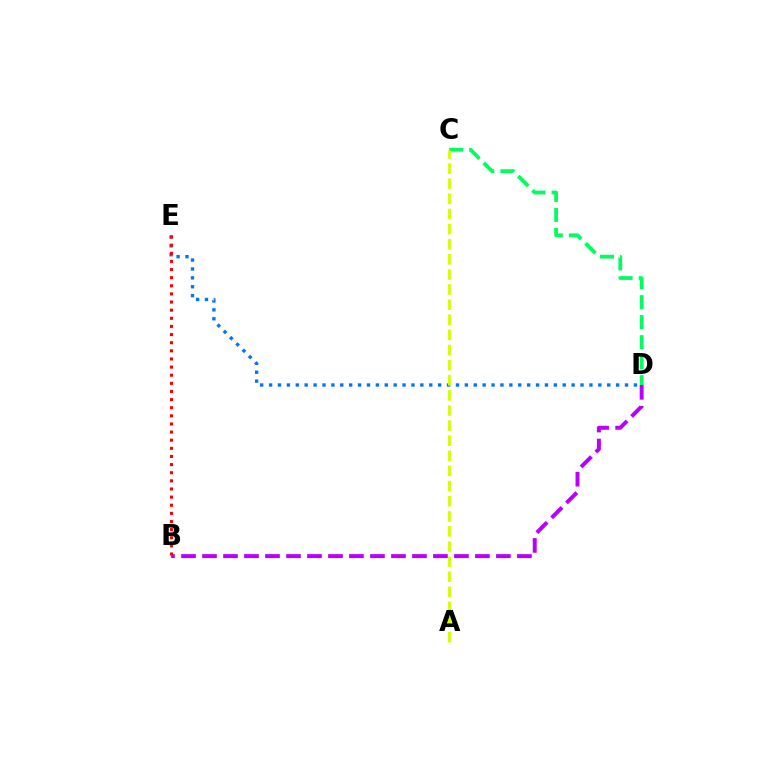{('D', 'E'): [{'color': '#0074ff', 'line_style': 'dotted', 'thickness': 2.42}], ('B', 'D'): [{'color': '#b900ff', 'line_style': 'dashed', 'thickness': 2.85}], ('C', 'D'): [{'color': '#00ff5c', 'line_style': 'dashed', 'thickness': 2.72}], ('A', 'C'): [{'color': '#d1ff00', 'line_style': 'dashed', 'thickness': 2.05}], ('B', 'E'): [{'color': '#ff0000', 'line_style': 'dotted', 'thickness': 2.21}]}